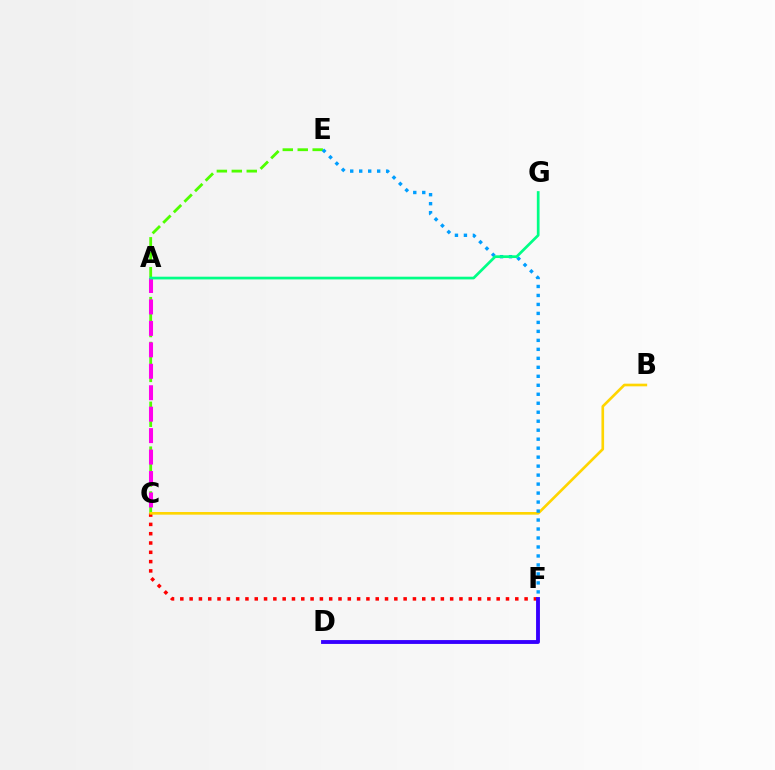{('C', 'E'): [{'color': '#4fff00', 'line_style': 'dashed', 'thickness': 2.03}], ('C', 'F'): [{'color': '#ff0000', 'line_style': 'dotted', 'thickness': 2.53}], ('B', 'C'): [{'color': '#ffd500', 'line_style': 'solid', 'thickness': 1.91}], ('E', 'F'): [{'color': '#009eff', 'line_style': 'dotted', 'thickness': 2.44}], ('A', 'C'): [{'color': '#ff00ed', 'line_style': 'dashed', 'thickness': 2.91}], ('A', 'G'): [{'color': '#00ff86', 'line_style': 'solid', 'thickness': 1.95}], ('D', 'F'): [{'color': '#3700ff', 'line_style': 'solid', 'thickness': 2.78}]}